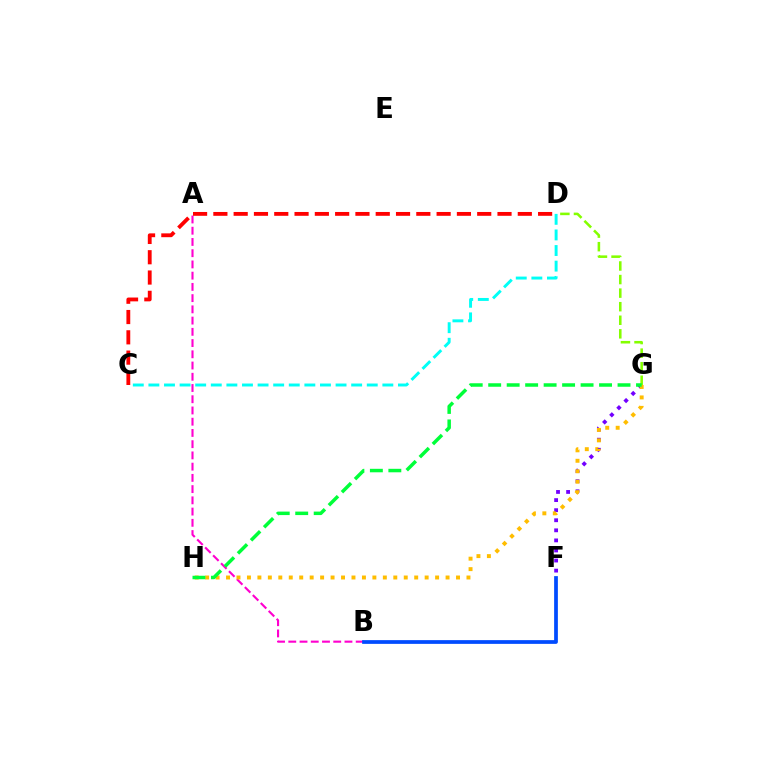{('A', 'B'): [{'color': '#ff00cf', 'line_style': 'dashed', 'thickness': 1.53}], ('B', 'F'): [{'color': '#004bff', 'line_style': 'solid', 'thickness': 2.69}], ('F', 'G'): [{'color': '#7200ff', 'line_style': 'dotted', 'thickness': 2.74}], ('D', 'G'): [{'color': '#84ff00', 'line_style': 'dashed', 'thickness': 1.84}], ('C', 'D'): [{'color': '#00fff6', 'line_style': 'dashed', 'thickness': 2.12}, {'color': '#ff0000', 'line_style': 'dashed', 'thickness': 2.76}], ('G', 'H'): [{'color': '#ffbd00', 'line_style': 'dotted', 'thickness': 2.84}, {'color': '#00ff39', 'line_style': 'dashed', 'thickness': 2.51}]}